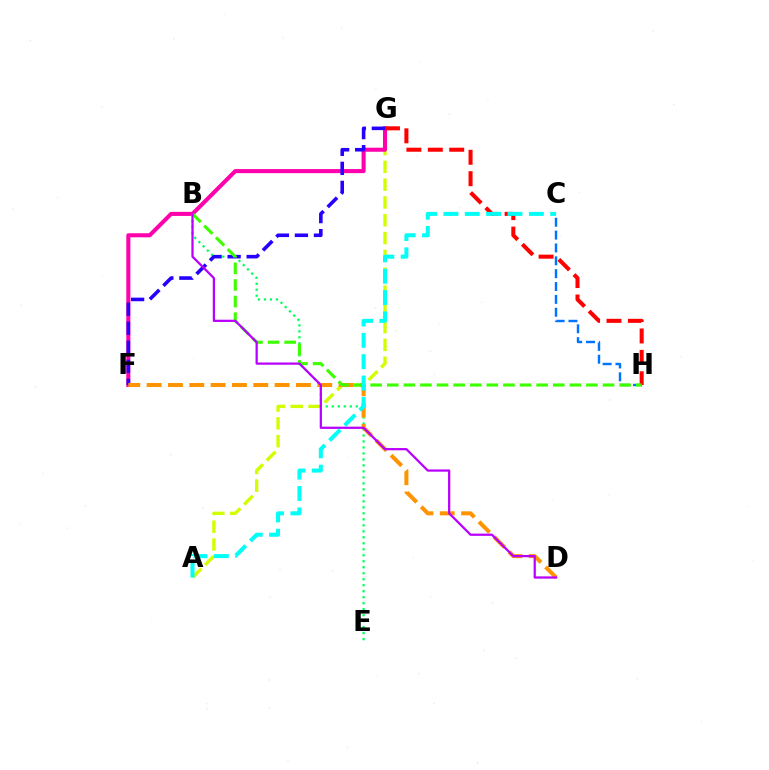{('A', 'G'): [{'color': '#d1ff00', 'line_style': 'dashed', 'thickness': 2.42}], ('F', 'G'): [{'color': '#ff00ac', 'line_style': 'solid', 'thickness': 2.92}, {'color': '#2500ff', 'line_style': 'dashed', 'thickness': 2.59}], ('B', 'E'): [{'color': '#00ff5c', 'line_style': 'dotted', 'thickness': 1.63}], ('D', 'F'): [{'color': '#ff9400', 'line_style': 'dashed', 'thickness': 2.9}], ('C', 'H'): [{'color': '#0074ff', 'line_style': 'dashed', 'thickness': 1.75}], ('G', 'H'): [{'color': '#ff0000', 'line_style': 'dashed', 'thickness': 2.91}], ('B', 'H'): [{'color': '#3dff00', 'line_style': 'dashed', 'thickness': 2.26}], ('B', 'D'): [{'color': '#b900ff', 'line_style': 'solid', 'thickness': 1.62}], ('A', 'C'): [{'color': '#00fff6', 'line_style': 'dashed', 'thickness': 2.9}]}